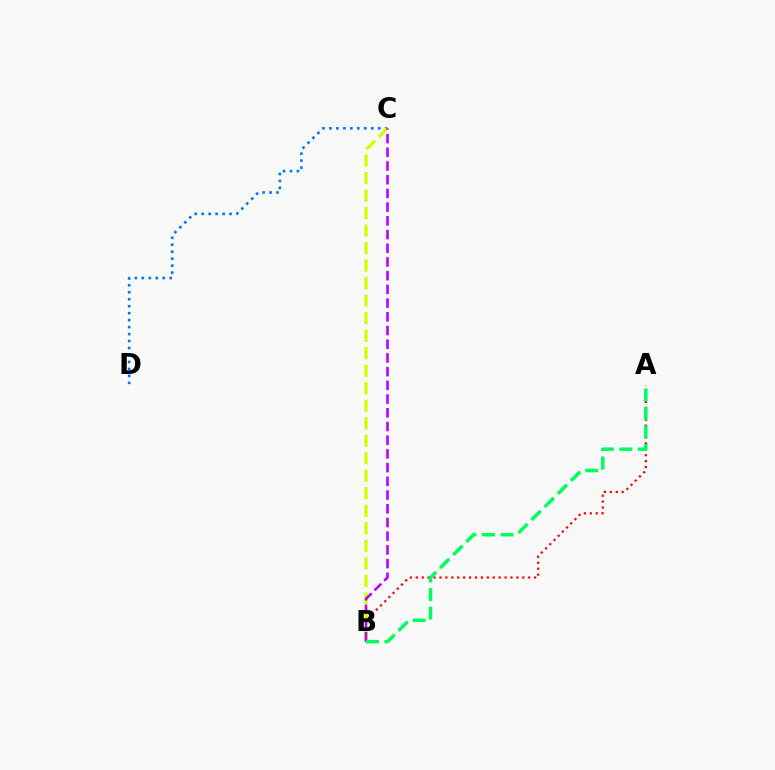{('A', 'B'): [{'color': '#ff0000', 'line_style': 'dotted', 'thickness': 1.61}, {'color': '#00ff5c', 'line_style': 'dashed', 'thickness': 2.52}], ('C', 'D'): [{'color': '#0074ff', 'line_style': 'dotted', 'thickness': 1.89}], ('B', 'C'): [{'color': '#d1ff00', 'line_style': 'dashed', 'thickness': 2.38}, {'color': '#b900ff', 'line_style': 'dashed', 'thickness': 1.86}]}